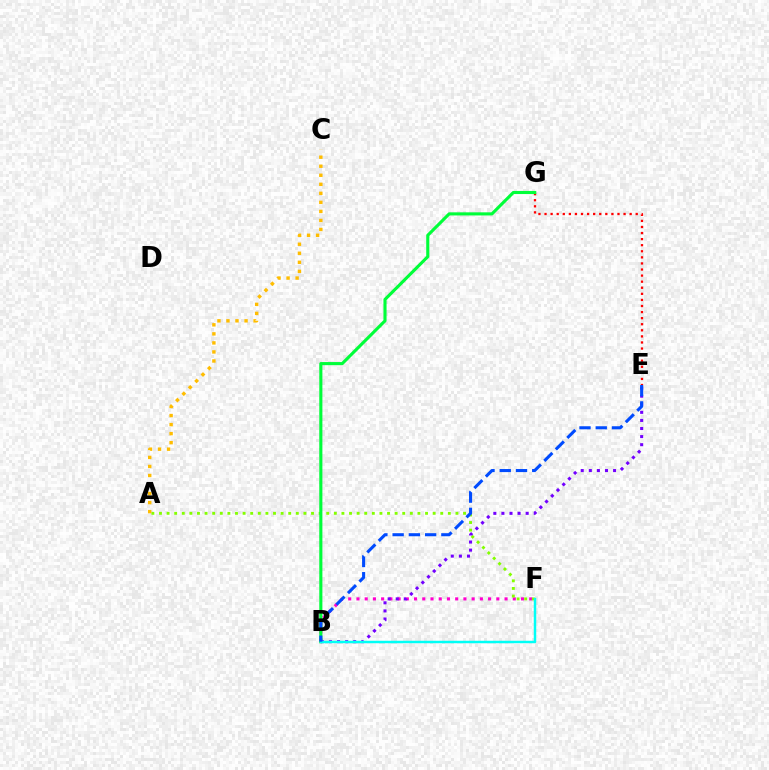{('B', 'F'): [{'color': '#ff00cf', 'line_style': 'dotted', 'thickness': 2.24}, {'color': '#00fff6', 'line_style': 'solid', 'thickness': 1.78}], ('A', 'F'): [{'color': '#84ff00', 'line_style': 'dotted', 'thickness': 2.07}], ('E', 'G'): [{'color': '#ff0000', 'line_style': 'dotted', 'thickness': 1.65}], ('B', 'G'): [{'color': '#00ff39', 'line_style': 'solid', 'thickness': 2.24}], ('B', 'E'): [{'color': '#7200ff', 'line_style': 'dotted', 'thickness': 2.2}, {'color': '#004bff', 'line_style': 'dashed', 'thickness': 2.21}], ('A', 'C'): [{'color': '#ffbd00', 'line_style': 'dotted', 'thickness': 2.46}]}